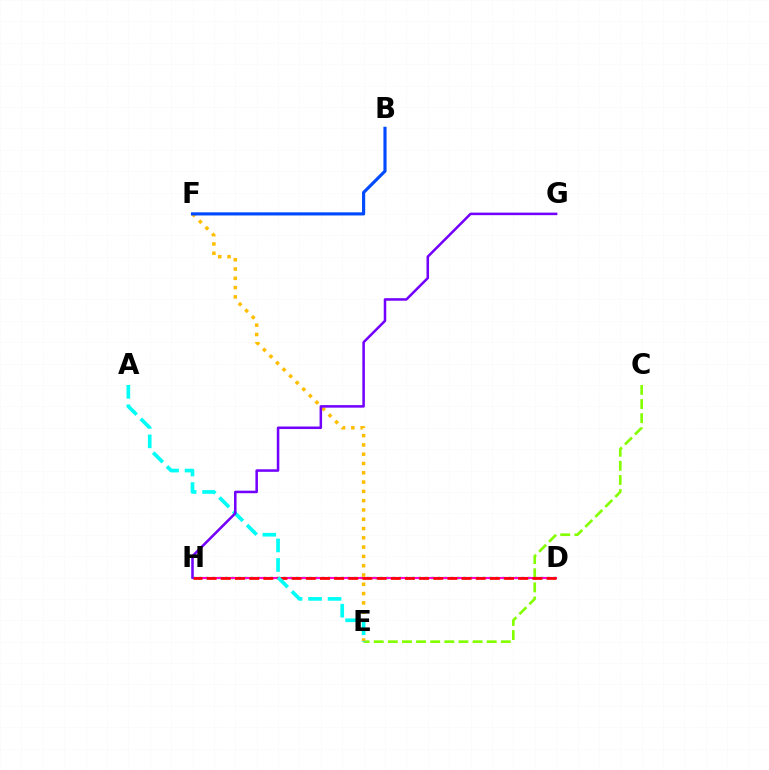{('D', 'H'): [{'color': '#00ff39', 'line_style': 'dotted', 'thickness': 1.75}, {'color': '#ff00cf', 'line_style': 'solid', 'thickness': 1.53}, {'color': '#ff0000', 'line_style': 'dashed', 'thickness': 1.92}], ('C', 'E'): [{'color': '#84ff00', 'line_style': 'dashed', 'thickness': 1.92}], ('E', 'F'): [{'color': '#ffbd00', 'line_style': 'dotted', 'thickness': 2.52}], ('A', 'E'): [{'color': '#00fff6', 'line_style': 'dashed', 'thickness': 2.65}], ('B', 'F'): [{'color': '#004bff', 'line_style': 'solid', 'thickness': 2.27}], ('G', 'H'): [{'color': '#7200ff', 'line_style': 'solid', 'thickness': 1.82}]}